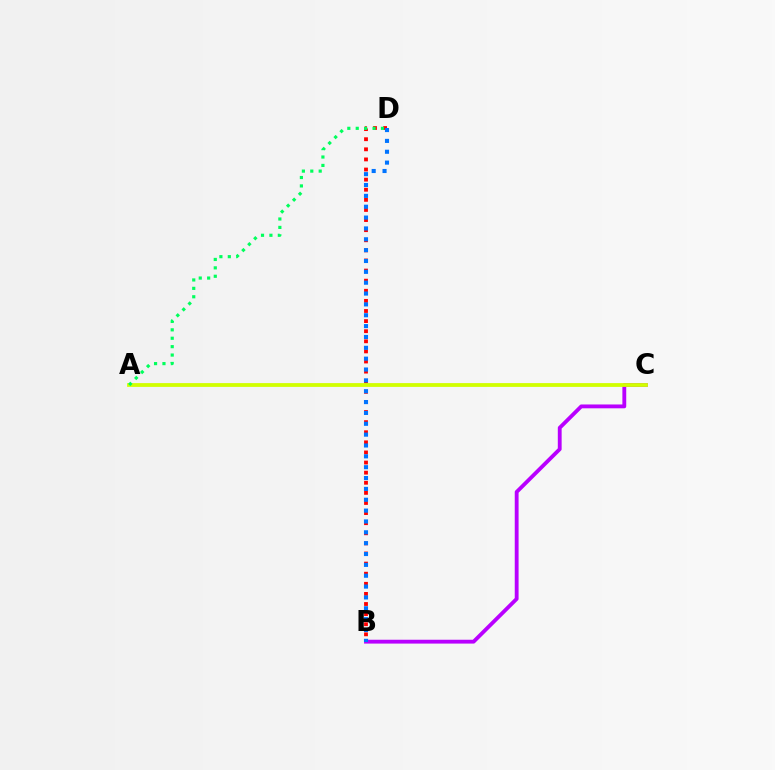{('B', 'C'): [{'color': '#b900ff', 'line_style': 'solid', 'thickness': 2.76}], ('B', 'D'): [{'color': '#ff0000', 'line_style': 'dotted', 'thickness': 2.75}, {'color': '#0074ff', 'line_style': 'dotted', 'thickness': 2.95}], ('A', 'C'): [{'color': '#d1ff00', 'line_style': 'solid', 'thickness': 2.73}], ('A', 'D'): [{'color': '#00ff5c', 'line_style': 'dotted', 'thickness': 2.28}]}